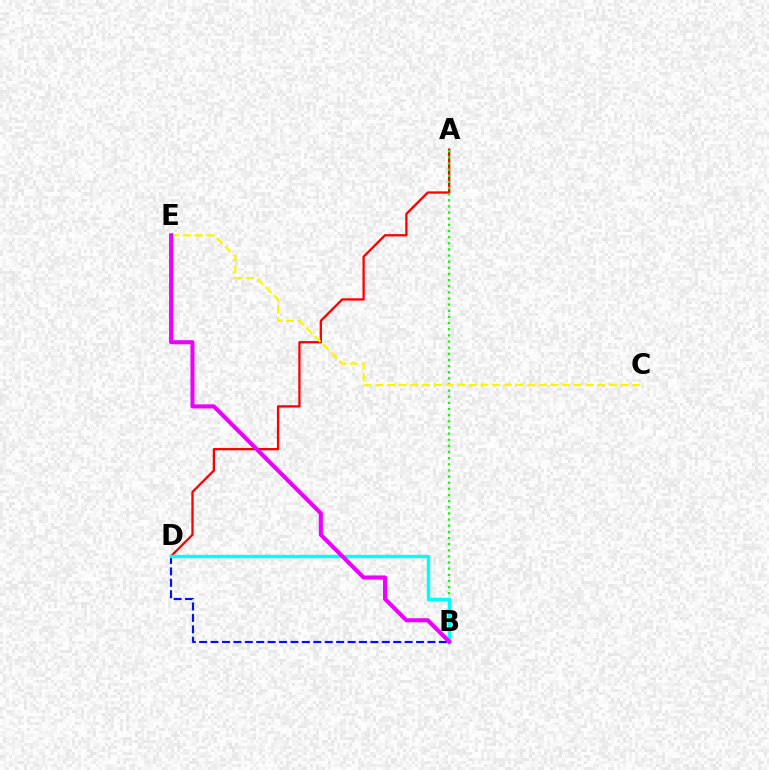{('B', 'D'): [{'color': '#0010ff', 'line_style': 'dashed', 'thickness': 1.55}, {'color': '#00fff6', 'line_style': 'solid', 'thickness': 2.45}], ('A', 'D'): [{'color': '#ff0000', 'line_style': 'solid', 'thickness': 1.65}], ('A', 'B'): [{'color': '#08ff00', 'line_style': 'dotted', 'thickness': 1.67}], ('C', 'E'): [{'color': '#fcf500', 'line_style': 'dashed', 'thickness': 1.59}], ('B', 'E'): [{'color': '#ee00ff', 'line_style': 'solid', 'thickness': 2.94}]}